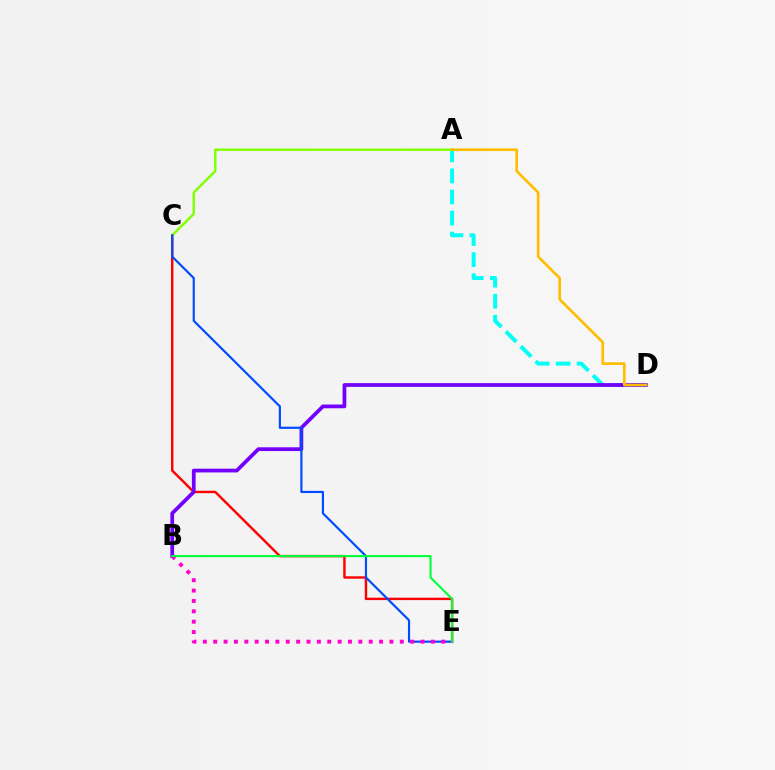{('A', 'D'): [{'color': '#00fff6', 'line_style': 'dashed', 'thickness': 2.86}, {'color': '#ffbd00', 'line_style': 'solid', 'thickness': 1.9}], ('C', 'E'): [{'color': '#ff0000', 'line_style': 'solid', 'thickness': 1.74}, {'color': '#004bff', 'line_style': 'solid', 'thickness': 1.56}], ('B', 'D'): [{'color': '#7200ff', 'line_style': 'solid', 'thickness': 2.7}], ('A', 'C'): [{'color': '#84ff00', 'line_style': 'solid', 'thickness': 1.77}], ('B', 'E'): [{'color': '#ff00cf', 'line_style': 'dotted', 'thickness': 2.82}, {'color': '#00ff39', 'line_style': 'solid', 'thickness': 1.52}]}